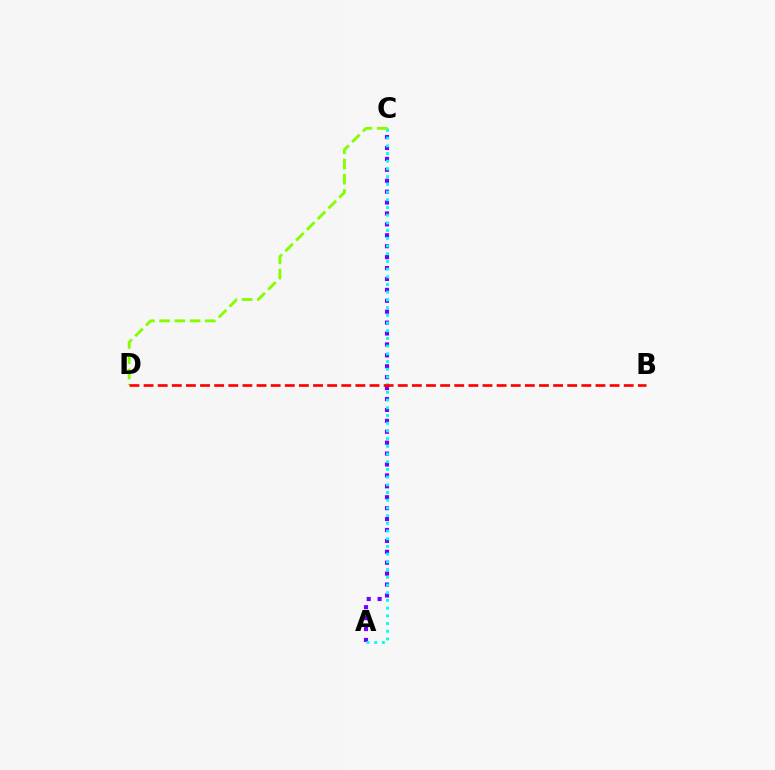{('A', 'C'): [{'color': '#7200ff', 'line_style': 'dotted', 'thickness': 2.97}, {'color': '#00fff6', 'line_style': 'dotted', 'thickness': 2.09}], ('C', 'D'): [{'color': '#84ff00', 'line_style': 'dashed', 'thickness': 2.07}], ('B', 'D'): [{'color': '#ff0000', 'line_style': 'dashed', 'thickness': 1.92}]}